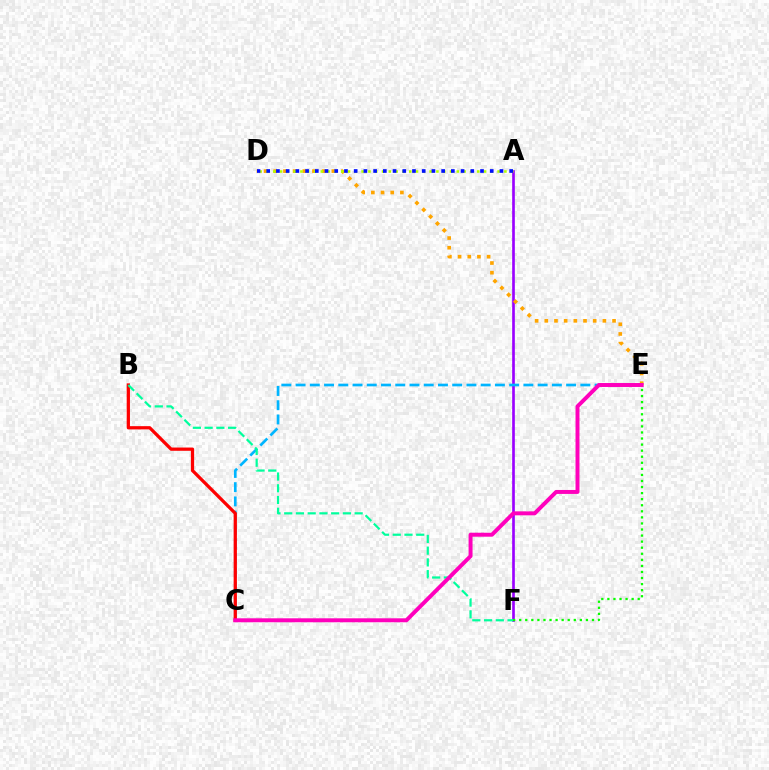{('A', 'F'): [{'color': '#9b00ff', 'line_style': 'solid', 'thickness': 1.92}], ('C', 'E'): [{'color': '#00b5ff', 'line_style': 'dashed', 'thickness': 1.93}, {'color': '#ff00bd', 'line_style': 'solid', 'thickness': 2.85}], ('B', 'C'): [{'color': '#ff0000', 'line_style': 'solid', 'thickness': 2.34}], ('B', 'F'): [{'color': '#00ff9d', 'line_style': 'dashed', 'thickness': 1.59}], ('D', 'E'): [{'color': '#ffa500', 'line_style': 'dotted', 'thickness': 2.63}], ('A', 'D'): [{'color': '#b3ff00', 'line_style': 'dotted', 'thickness': 1.85}, {'color': '#0010ff', 'line_style': 'dotted', 'thickness': 2.64}], ('E', 'F'): [{'color': '#08ff00', 'line_style': 'dotted', 'thickness': 1.65}]}